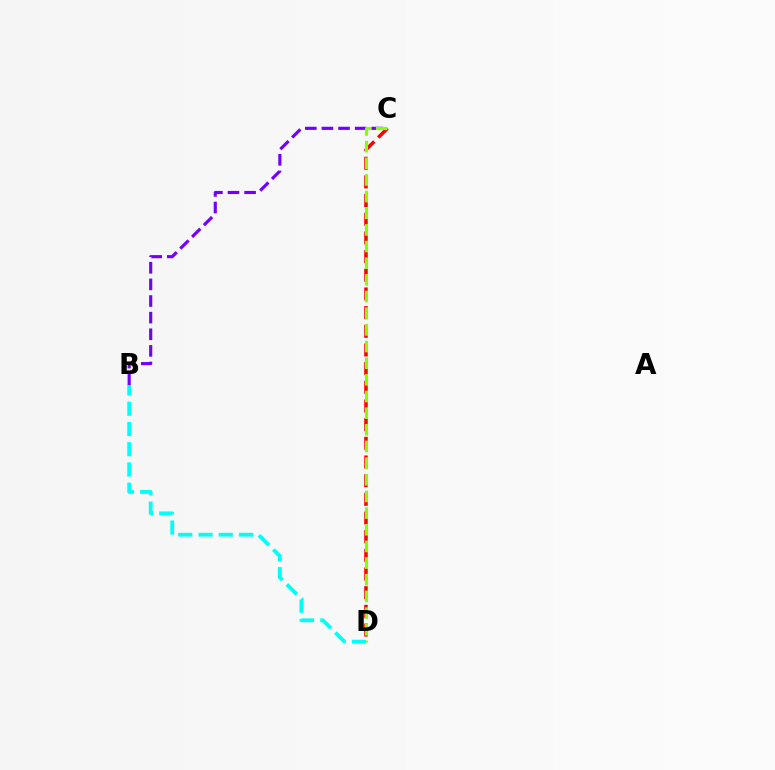{('C', 'D'): [{'color': '#ff0000', 'line_style': 'dashed', 'thickness': 2.54}, {'color': '#84ff00', 'line_style': 'dashed', 'thickness': 2.26}], ('B', 'C'): [{'color': '#7200ff', 'line_style': 'dashed', 'thickness': 2.26}], ('B', 'D'): [{'color': '#00fff6', 'line_style': 'dashed', 'thickness': 2.75}]}